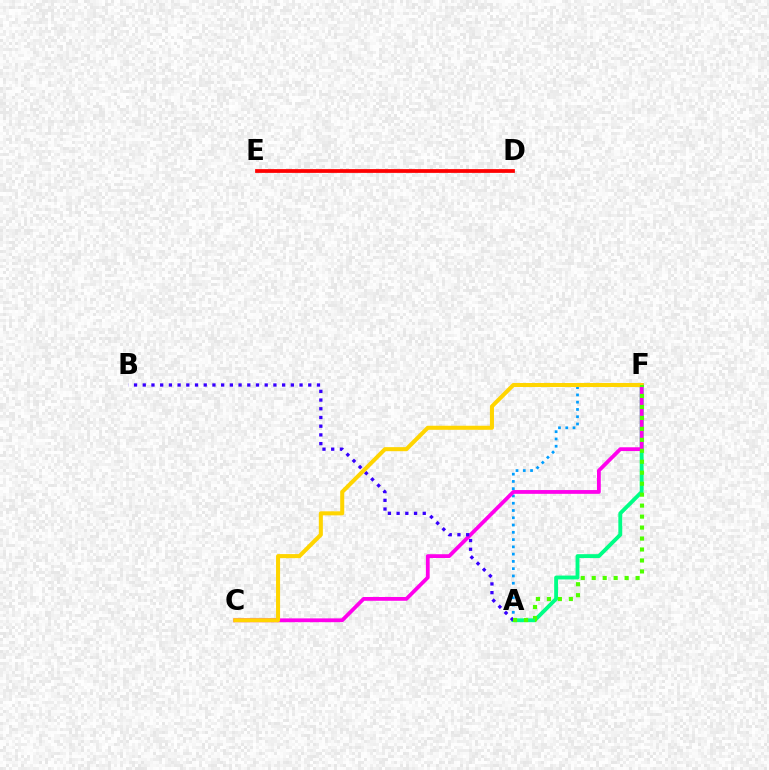{('A', 'F'): [{'color': '#009eff', 'line_style': 'dotted', 'thickness': 1.98}, {'color': '#00ff86', 'line_style': 'solid', 'thickness': 2.79}, {'color': '#4fff00', 'line_style': 'dotted', 'thickness': 2.98}], ('C', 'F'): [{'color': '#ff00ed', 'line_style': 'solid', 'thickness': 2.73}, {'color': '#ffd500', 'line_style': 'solid', 'thickness': 2.91}], ('A', 'B'): [{'color': '#3700ff', 'line_style': 'dotted', 'thickness': 2.37}], ('D', 'E'): [{'color': '#ff0000', 'line_style': 'solid', 'thickness': 2.71}]}